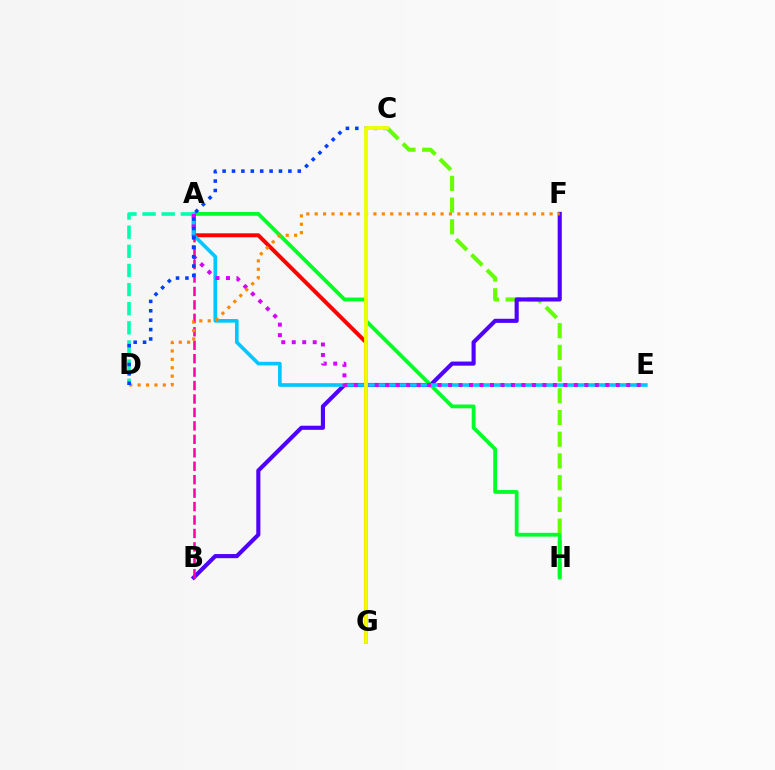{('C', 'H'): [{'color': '#66ff00', 'line_style': 'dashed', 'thickness': 2.95}], ('B', 'F'): [{'color': '#4f00ff', 'line_style': 'solid', 'thickness': 2.96}], ('A', 'B'): [{'color': '#ff00a0', 'line_style': 'dashed', 'thickness': 1.83}], ('A', 'H'): [{'color': '#00ff27', 'line_style': 'solid', 'thickness': 2.73}], ('A', 'G'): [{'color': '#ff0000', 'line_style': 'solid', 'thickness': 2.86}], ('A', 'E'): [{'color': '#00c7ff', 'line_style': 'solid', 'thickness': 2.62}, {'color': '#d600ff', 'line_style': 'dotted', 'thickness': 2.85}], ('A', 'D'): [{'color': '#00ffaf', 'line_style': 'dashed', 'thickness': 2.6}], ('D', 'F'): [{'color': '#ff8800', 'line_style': 'dotted', 'thickness': 2.28}], ('C', 'D'): [{'color': '#003fff', 'line_style': 'dotted', 'thickness': 2.55}], ('C', 'G'): [{'color': '#eeff00', 'line_style': 'solid', 'thickness': 2.76}]}